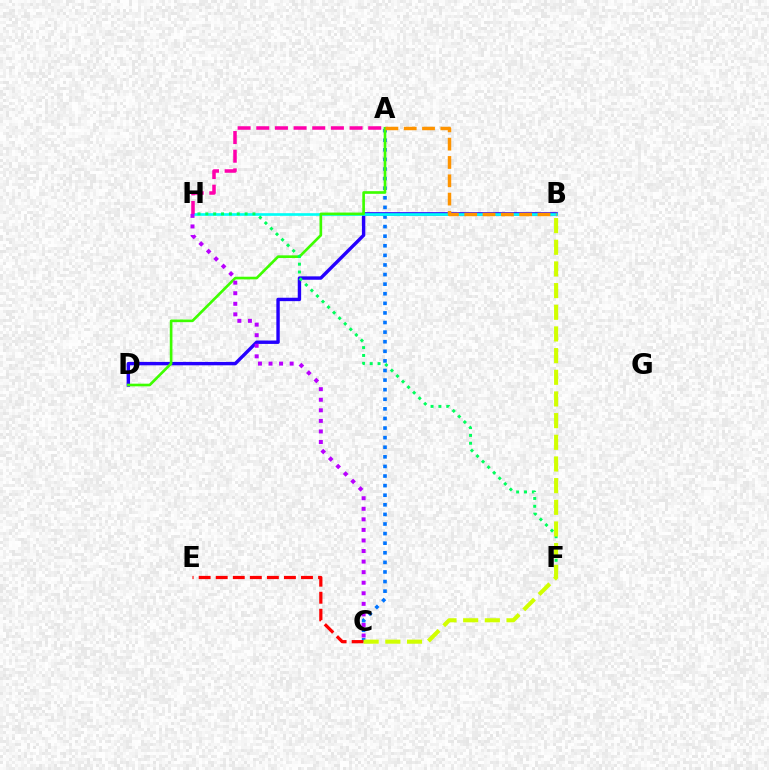{('A', 'C'): [{'color': '#0074ff', 'line_style': 'dotted', 'thickness': 2.61}], ('B', 'D'): [{'color': '#2500ff', 'line_style': 'solid', 'thickness': 2.45}], ('B', 'H'): [{'color': '#00fff6', 'line_style': 'solid', 'thickness': 1.91}], ('A', 'D'): [{'color': '#3dff00', 'line_style': 'solid', 'thickness': 1.91}], ('F', 'H'): [{'color': '#00ff5c', 'line_style': 'dotted', 'thickness': 2.13}], ('A', 'B'): [{'color': '#ff9400', 'line_style': 'dashed', 'thickness': 2.49}], ('A', 'H'): [{'color': '#ff00ac', 'line_style': 'dashed', 'thickness': 2.53}], ('C', 'E'): [{'color': '#ff0000', 'line_style': 'dashed', 'thickness': 2.32}], ('B', 'C'): [{'color': '#d1ff00', 'line_style': 'dashed', 'thickness': 2.94}], ('C', 'H'): [{'color': '#b900ff', 'line_style': 'dotted', 'thickness': 2.87}]}